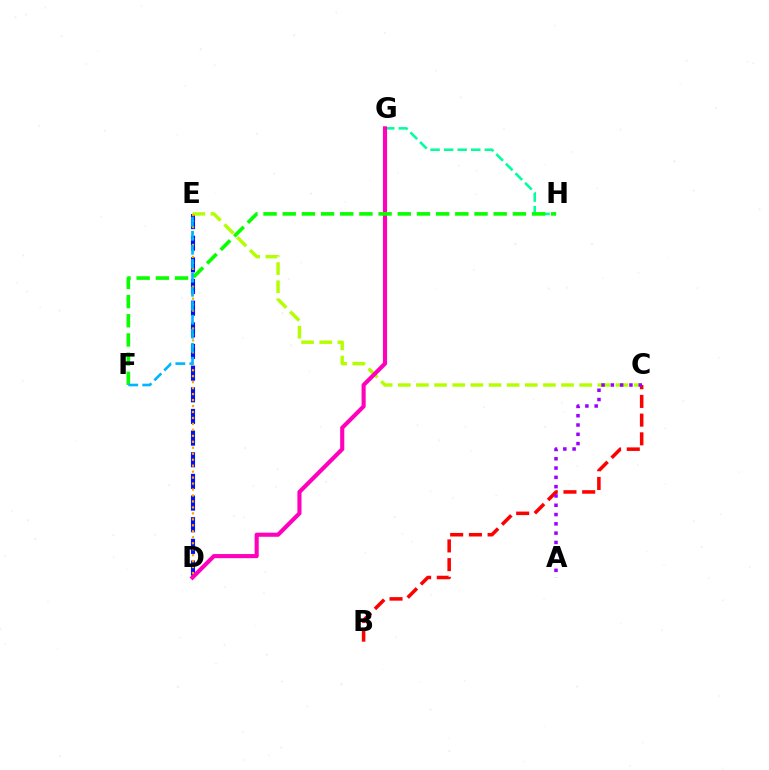{('G', 'H'): [{'color': '#00ff9d', 'line_style': 'dashed', 'thickness': 1.84}], ('D', 'E'): [{'color': '#0010ff', 'line_style': 'dashed', 'thickness': 2.94}, {'color': '#ffa500', 'line_style': 'dotted', 'thickness': 1.62}], ('C', 'E'): [{'color': '#b3ff00', 'line_style': 'dashed', 'thickness': 2.46}], ('B', 'C'): [{'color': '#ff0000', 'line_style': 'dashed', 'thickness': 2.54}], ('D', 'G'): [{'color': '#ff00bd', 'line_style': 'solid', 'thickness': 2.96}], ('A', 'C'): [{'color': '#9b00ff', 'line_style': 'dotted', 'thickness': 2.53}], ('F', 'H'): [{'color': '#08ff00', 'line_style': 'dashed', 'thickness': 2.61}], ('E', 'F'): [{'color': '#00b5ff', 'line_style': 'dashed', 'thickness': 1.9}]}